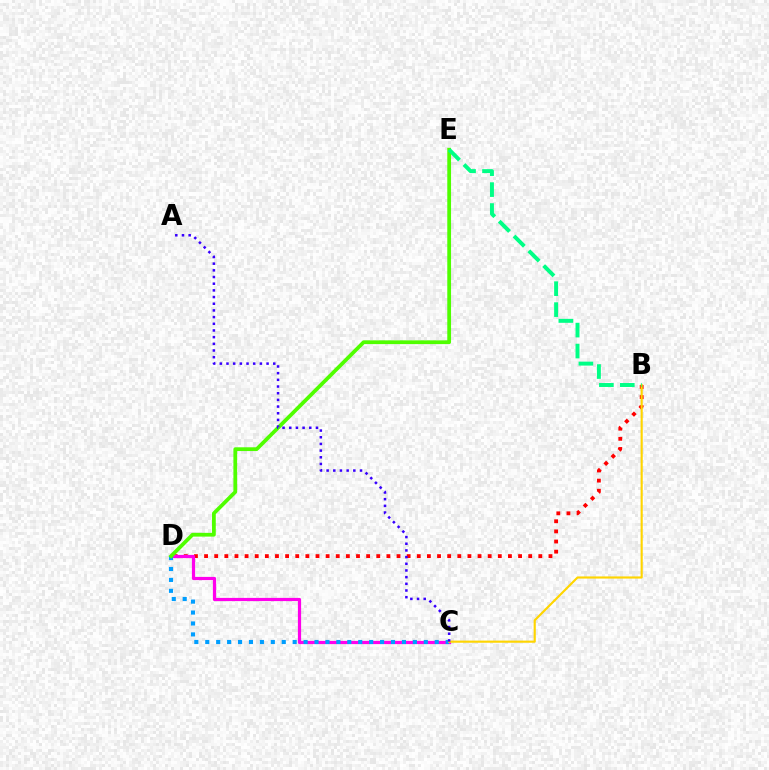{('B', 'D'): [{'color': '#ff0000', 'line_style': 'dotted', 'thickness': 2.75}], ('C', 'D'): [{'color': '#ff00ed', 'line_style': 'solid', 'thickness': 2.3}, {'color': '#009eff', 'line_style': 'dotted', 'thickness': 2.97}], ('B', 'C'): [{'color': '#ffd500', 'line_style': 'solid', 'thickness': 1.55}], ('D', 'E'): [{'color': '#4fff00', 'line_style': 'solid', 'thickness': 2.71}], ('B', 'E'): [{'color': '#00ff86', 'line_style': 'dashed', 'thickness': 2.84}], ('A', 'C'): [{'color': '#3700ff', 'line_style': 'dotted', 'thickness': 1.81}]}